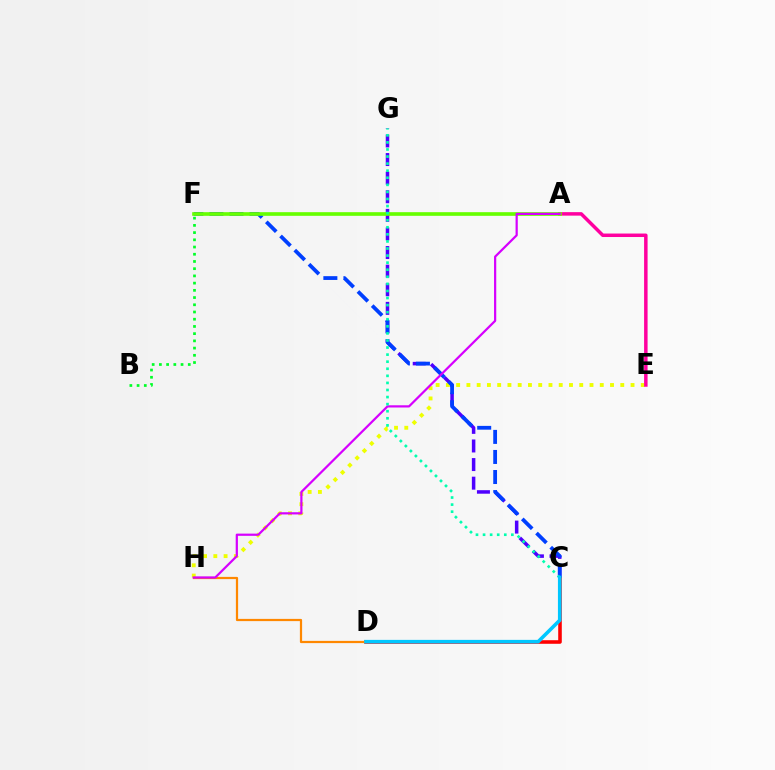{('C', 'D'): [{'color': '#ff0000', 'line_style': 'solid', 'thickness': 2.58}, {'color': '#00c7ff', 'line_style': 'solid', 'thickness': 2.58}], ('C', 'G'): [{'color': '#4f00ff', 'line_style': 'dashed', 'thickness': 2.53}, {'color': '#00ffaf', 'line_style': 'dotted', 'thickness': 1.92}], ('E', 'H'): [{'color': '#eeff00', 'line_style': 'dotted', 'thickness': 2.79}], ('D', 'H'): [{'color': '#ff8800', 'line_style': 'solid', 'thickness': 1.6}], ('A', 'E'): [{'color': '#ff00a0', 'line_style': 'solid', 'thickness': 2.51}], ('C', 'F'): [{'color': '#003fff', 'line_style': 'dashed', 'thickness': 2.73}], ('A', 'F'): [{'color': '#66ff00', 'line_style': 'solid', 'thickness': 2.63}], ('B', 'F'): [{'color': '#00ff27', 'line_style': 'dotted', 'thickness': 1.96}], ('A', 'H'): [{'color': '#d600ff', 'line_style': 'solid', 'thickness': 1.6}]}